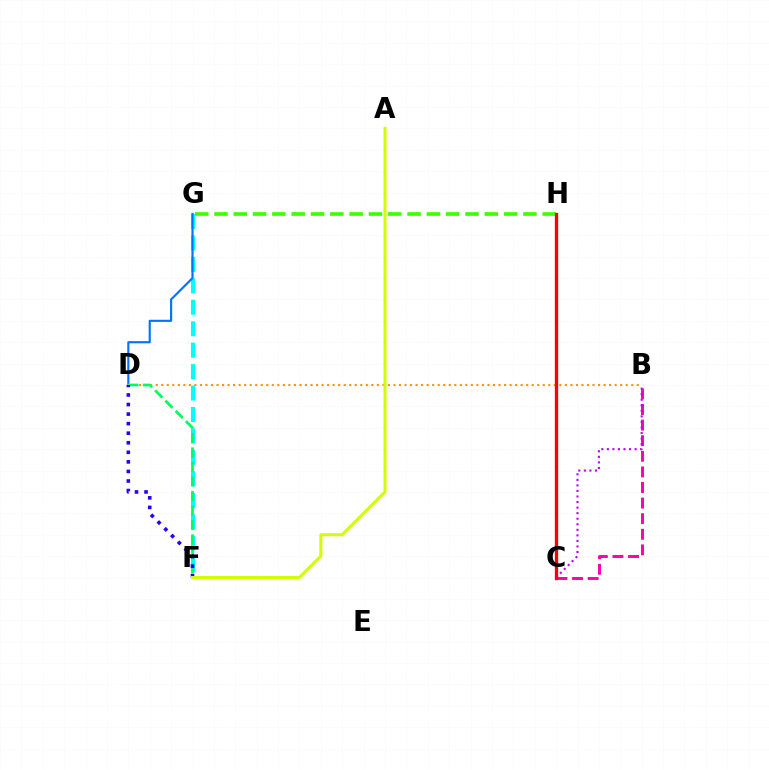{('B', 'C'): [{'color': '#ff00ac', 'line_style': 'dashed', 'thickness': 2.12}, {'color': '#b900ff', 'line_style': 'dotted', 'thickness': 1.51}], ('F', 'G'): [{'color': '#00fff6', 'line_style': 'dashed', 'thickness': 2.91}], ('G', 'H'): [{'color': '#3dff00', 'line_style': 'dashed', 'thickness': 2.62}], ('D', 'G'): [{'color': '#0074ff', 'line_style': 'solid', 'thickness': 1.54}], ('B', 'D'): [{'color': '#ff9400', 'line_style': 'dotted', 'thickness': 1.5}], ('D', 'F'): [{'color': '#00ff5c', 'line_style': 'dashed', 'thickness': 1.97}, {'color': '#2500ff', 'line_style': 'dotted', 'thickness': 2.6}], ('A', 'F'): [{'color': '#d1ff00', 'line_style': 'solid', 'thickness': 2.17}], ('C', 'H'): [{'color': '#ff0000', 'line_style': 'solid', 'thickness': 2.39}]}